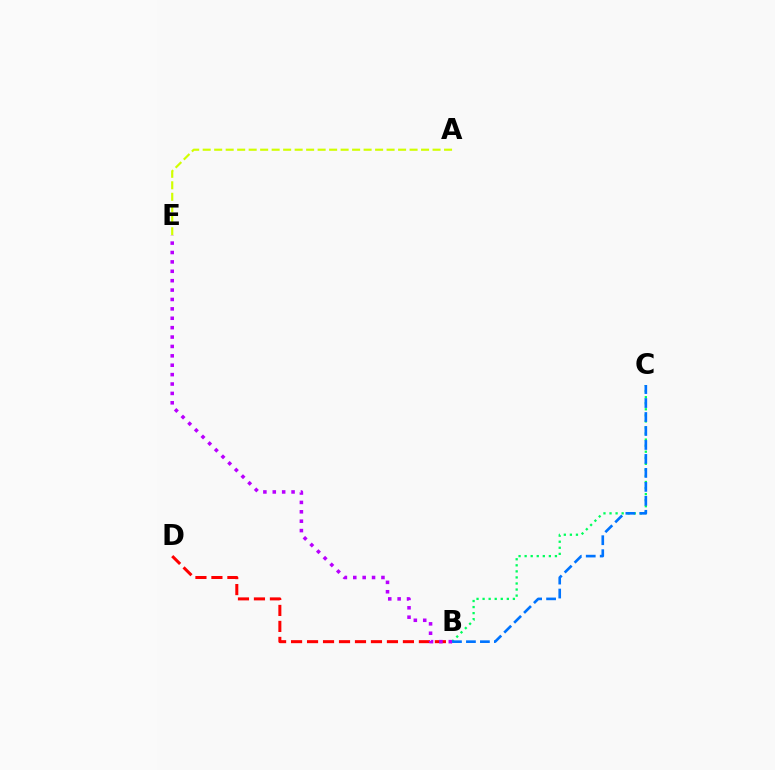{('B', 'D'): [{'color': '#ff0000', 'line_style': 'dashed', 'thickness': 2.17}], ('B', 'C'): [{'color': '#00ff5c', 'line_style': 'dotted', 'thickness': 1.65}, {'color': '#0074ff', 'line_style': 'dashed', 'thickness': 1.9}], ('A', 'E'): [{'color': '#d1ff00', 'line_style': 'dashed', 'thickness': 1.56}], ('B', 'E'): [{'color': '#b900ff', 'line_style': 'dotted', 'thickness': 2.55}]}